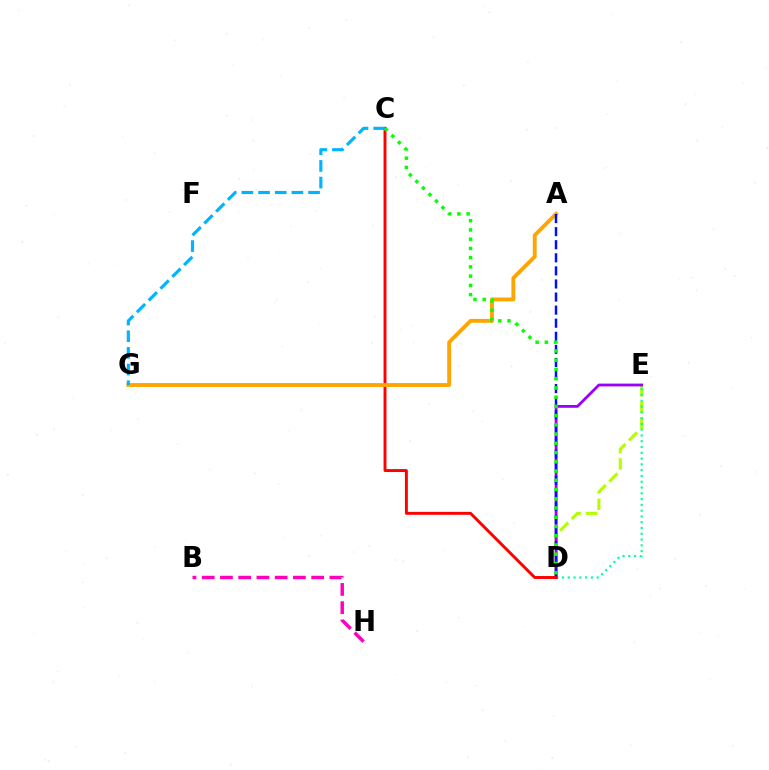{('D', 'E'): [{'color': '#b3ff00', 'line_style': 'dashed', 'thickness': 2.23}, {'color': '#00ff9d', 'line_style': 'dotted', 'thickness': 1.57}, {'color': '#9b00ff', 'line_style': 'solid', 'thickness': 2.02}], ('B', 'H'): [{'color': '#ff00bd', 'line_style': 'dashed', 'thickness': 2.48}], ('C', 'D'): [{'color': '#ff0000', 'line_style': 'solid', 'thickness': 2.1}, {'color': '#08ff00', 'line_style': 'dotted', 'thickness': 2.51}], ('A', 'G'): [{'color': '#ffa500', 'line_style': 'solid', 'thickness': 2.78}], ('A', 'D'): [{'color': '#0010ff', 'line_style': 'dashed', 'thickness': 1.78}], ('C', 'G'): [{'color': '#00b5ff', 'line_style': 'dashed', 'thickness': 2.27}]}